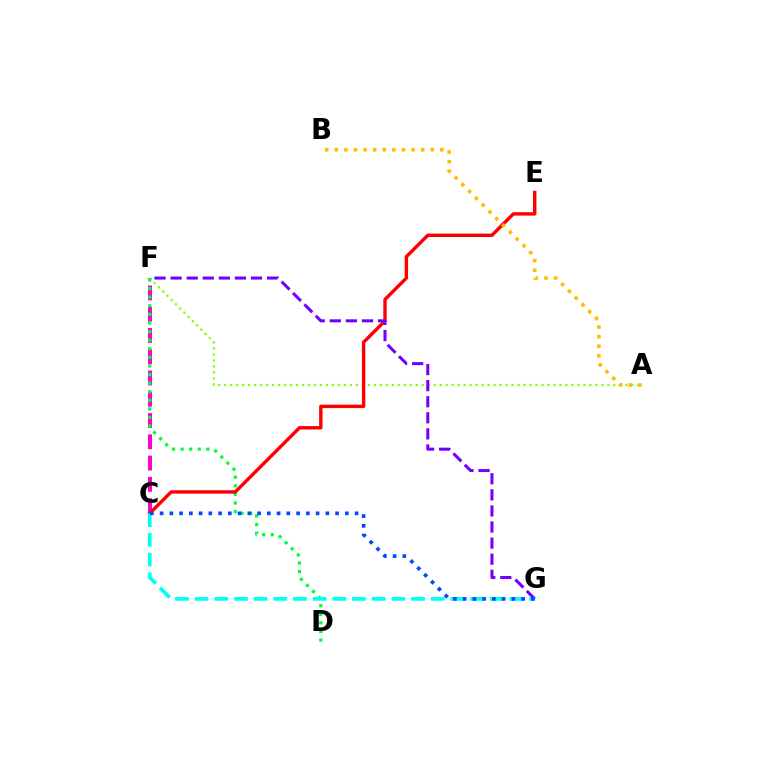{('C', 'F'): [{'color': '#ff00cf', 'line_style': 'dashed', 'thickness': 2.89}], ('A', 'F'): [{'color': '#84ff00', 'line_style': 'dotted', 'thickness': 1.63}], ('D', 'F'): [{'color': '#00ff39', 'line_style': 'dotted', 'thickness': 2.33}], ('C', 'E'): [{'color': '#ff0000', 'line_style': 'solid', 'thickness': 2.46}], ('F', 'G'): [{'color': '#7200ff', 'line_style': 'dashed', 'thickness': 2.18}], ('C', 'G'): [{'color': '#00fff6', 'line_style': 'dashed', 'thickness': 2.67}, {'color': '#004bff', 'line_style': 'dotted', 'thickness': 2.65}], ('A', 'B'): [{'color': '#ffbd00', 'line_style': 'dotted', 'thickness': 2.61}]}